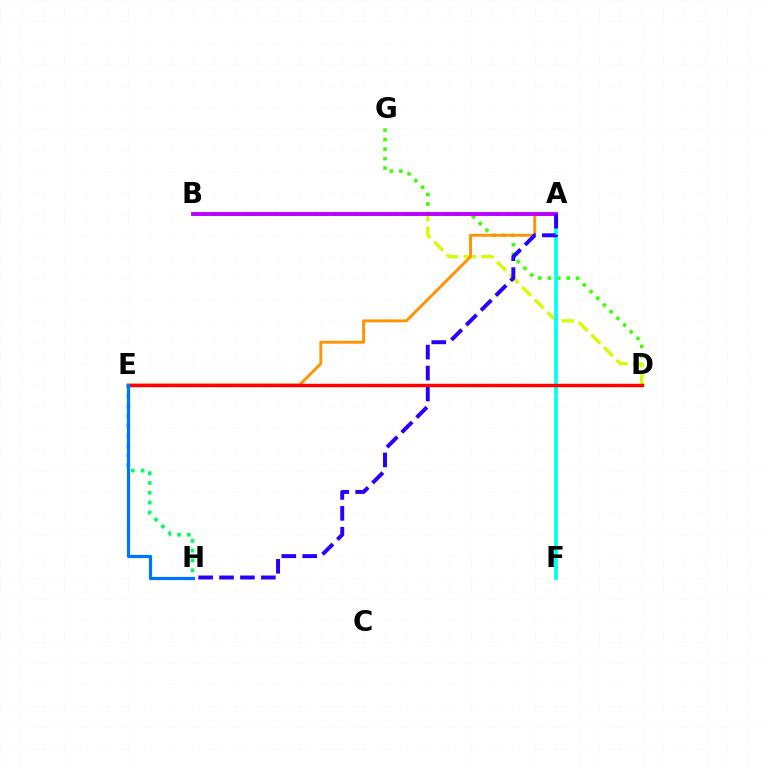{('D', 'G'): [{'color': '#3dff00', 'line_style': 'dotted', 'thickness': 2.57}], ('B', 'D'): [{'color': '#d1ff00', 'line_style': 'dashed', 'thickness': 2.42}], ('A', 'E'): [{'color': '#ff9400', 'line_style': 'solid', 'thickness': 2.09}], ('A', 'F'): [{'color': '#00fff6', 'line_style': 'solid', 'thickness': 2.67}], ('E', 'H'): [{'color': '#00ff5c', 'line_style': 'dotted', 'thickness': 2.66}, {'color': '#0074ff', 'line_style': 'solid', 'thickness': 2.33}], ('A', 'B'): [{'color': '#ff00ac', 'line_style': 'dotted', 'thickness': 2.74}, {'color': '#b900ff', 'line_style': 'solid', 'thickness': 2.79}], ('A', 'H'): [{'color': '#2500ff', 'line_style': 'dashed', 'thickness': 2.84}], ('D', 'E'): [{'color': '#ff0000', 'line_style': 'solid', 'thickness': 2.46}]}